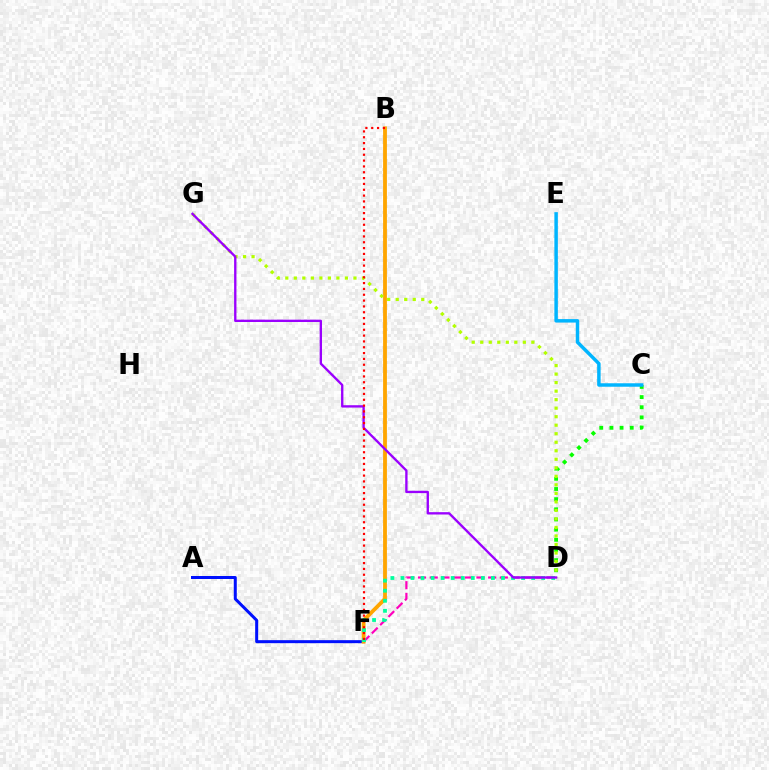{('A', 'F'): [{'color': '#0010ff', 'line_style': 'solid', 'thickness': 2.16}], ('B', 'F'): [{'color': '#ffa500', 'line_style': 'solid', 'thickness': 2.74}, {'color': '#ff0000', 'line_style': 'dotted', 'thickness': 1.58}], ('C', 'D'): [{'color': '#08ff00', 'line_style': 'dotted', 'thickness': 2.76}], ('D', 'F'): [{'color': '#ff00bd', 'line_style': 'dashed', 'thickness': 1.59}, {'color': '#00ff9d', 'line_style': 'dotted', 'thickness': 2.73}], ('D', 'G'): [{'color': '#b3ff00', 'line_style': 'dotted', 'thickness': 2.31}, {'color': '#9b00ff', 'line_style': 'solid', 'thickness': 1.69}], ('C', 'E'): [{'color': '#00b5ff', 'line_style': 'solid', 'thickness': 2.5}]}